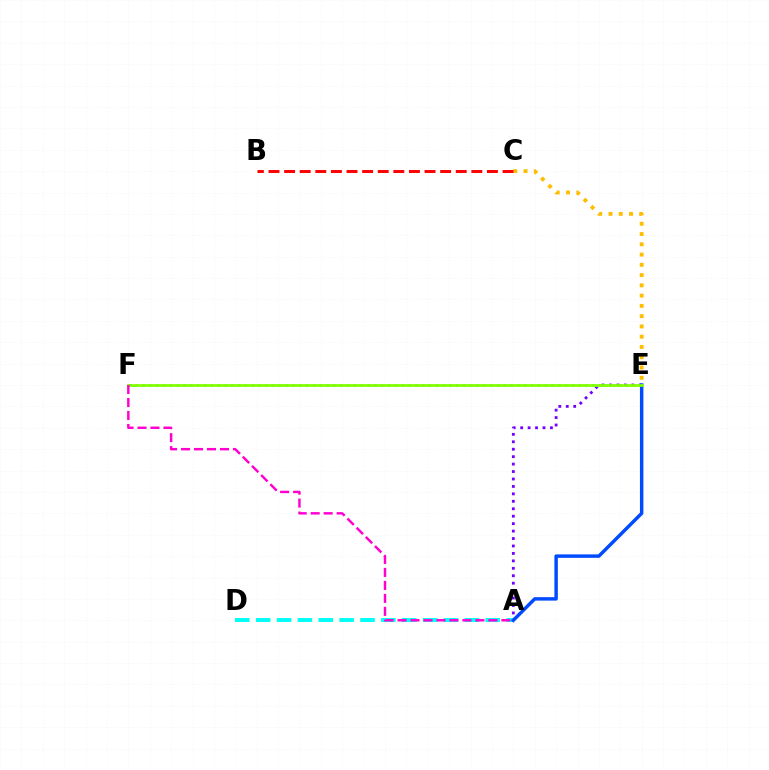{('A', 'E'): [{'color': '#7200ff', 'line_style': 'dotted', 'thickness': 2.02}, {'color': '#004bff', 'line_style': 'solid', 'thickness': 2.48}], ('A', 'D'): [{'color': '#00fff6', 'line_style': 'dashed', 'thickness': 2.83}], ('C', 'E'): [{'color': '#ffbd00', 'line_style': 'dotted', 'thickness': 2.79}], ('B', 'C'): [{'color': '#ff0000', 'line_style': 'dashed', 'thickness': 2.12}], ('E', 'F'): [{'color': '#00ff39', 'line_style': 'dotted', 'thickness': 1.85}, {'color': '#84ff00', 'line_style': 'solid', 'thickness': 1.95}], ('A', 'F'): [{'color': '#ff00cf', 'line_style': 'dashed', 'thickness': 1.76}]}